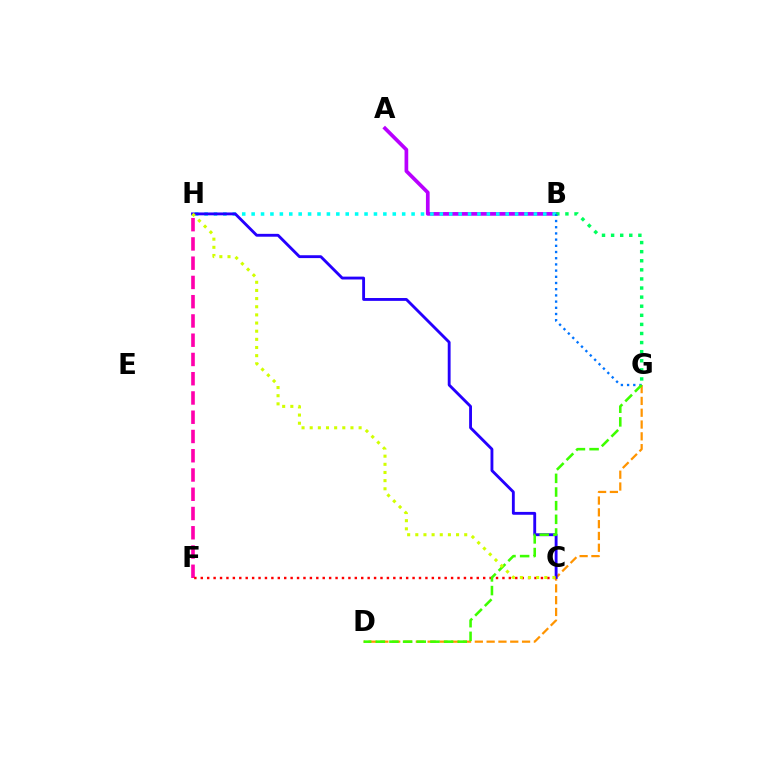{('D', 'G'): [{'color': '#ff9400', 'line_style': 'dashed', 'thickness': 1.6}, {'color': '#3dff00', 'line_style': 'dashed', 'thickness': 1.86}], ('A', 'B'): [{'color': '#b900ff', 'line_style': 'solid', 'thickness': 2.66}], ('B', 'H'): [{'color': '#00fff6', 'line_style': 'dotted', 'thickness': 2.56}], ('C', 'H'): [{'color': '#2500ff', 'line_style': 'solid', 'thickness': 2.06}, {'color': '#d1ff00', 'line_style': 'dotted', 'thickness': 2.21}], ('B', 'G'): [{'color': '#00ff5c', 'line_style': 'dotted', 'thickness': 2.47}, {'color': '#0074ff', 'line_style': 'dotted', 'thickness': 1.68}], ('F', 'H'): [{'color': '#ff00ac', 'line_style': 'dashed', 'thickness': 2.62}], ('C', 'F'): [{'color': '#ff0000', 'line_style': 'dotted', 'thickness': 1.74}]}